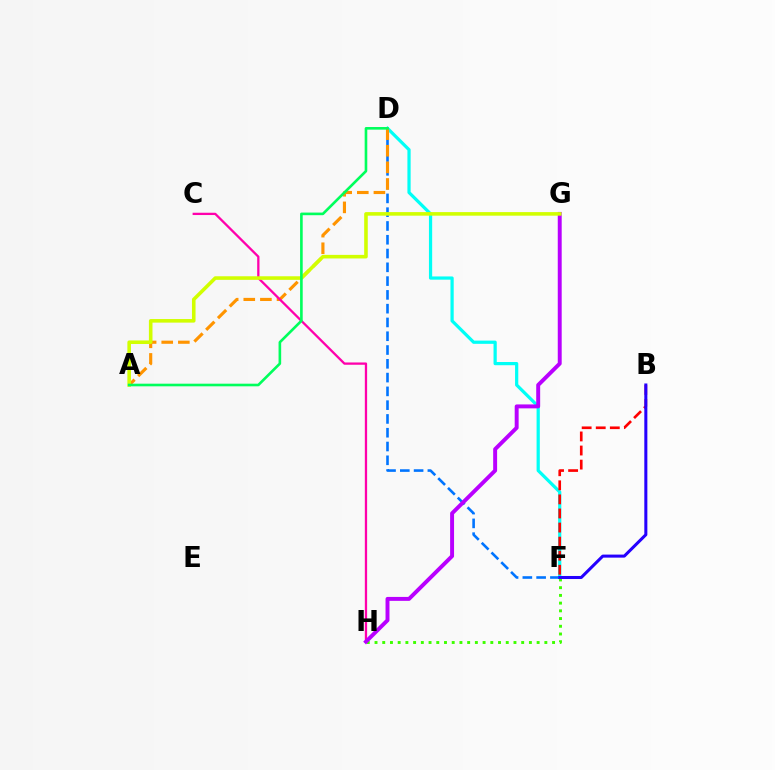{('D', 'F'): [{'color': '#0074ff', 'line_style': 'dashed', 'thickness': 1.87}, {'color': '#00fff6', 'line_style': 'solid', 'thickness': 2.32}], ('A', 'D'): [{'color': '#ff9400', 'line_style': 'dashed', 'thickness': 2.26}, {'color': '#00ff5c', 'line_style': 'solid', 'thickness': 1.89}], ('C', 'H'): [{'color': '#ff00ac', 'line_style': 'solid', 'thickness': 1.65}], ('F', 'H'): [{'color': '#3dff00', 'line_style': 'dotted', 'thickness': 2.1}], ('G', 'H'): [{'color': '#b900ff', 'line_style': 'solid', 'thickness': 2.83}], ('B', 'F'): [{'color': '#ff0000', 'line_style': 'dashed', 'thickness': 1.91}, {'color': '#2500ff', 'line_style': 'solid', 'thickness': 2.19}], ('A', 'G'): [{'color': '#d1ff00', 'line_style': 'solid', 'thickness': 2.58}]}